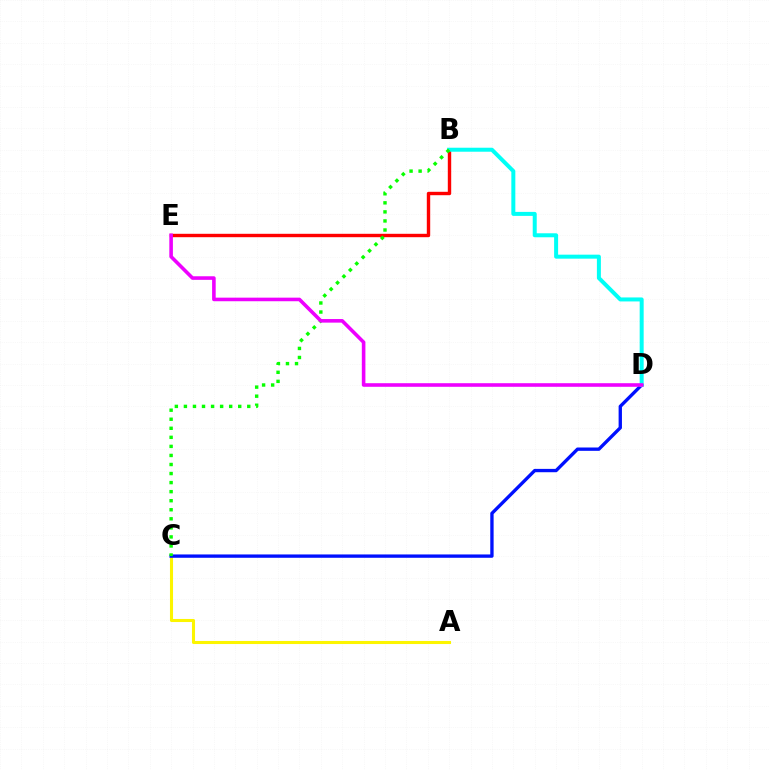{('B', 'E'): [{'color': '#ff0000', 'line_style': 'solid', 'thickness': 2.45}], ('A', 'C'): [{'color': '#fcf500', 'line_style': 'solid', 'thickness': 2.2}], ('C', 'D'): [{'color': '#0010ff', 'line_style': 'solid', 'thickness': 2.4}], ('B', 'D'): [{'color': '#00fff6', 'line_style': 'solid', 'thickness': 2.88}], ('B', 'C'): [{'color': '#08ff00', 'line_style': 'dotted', 'thickness': 2.46}], ('D', 'E'): [{'color': '#ee00ff', 'line_style': 'solid', 'thickness': 2.58}]}